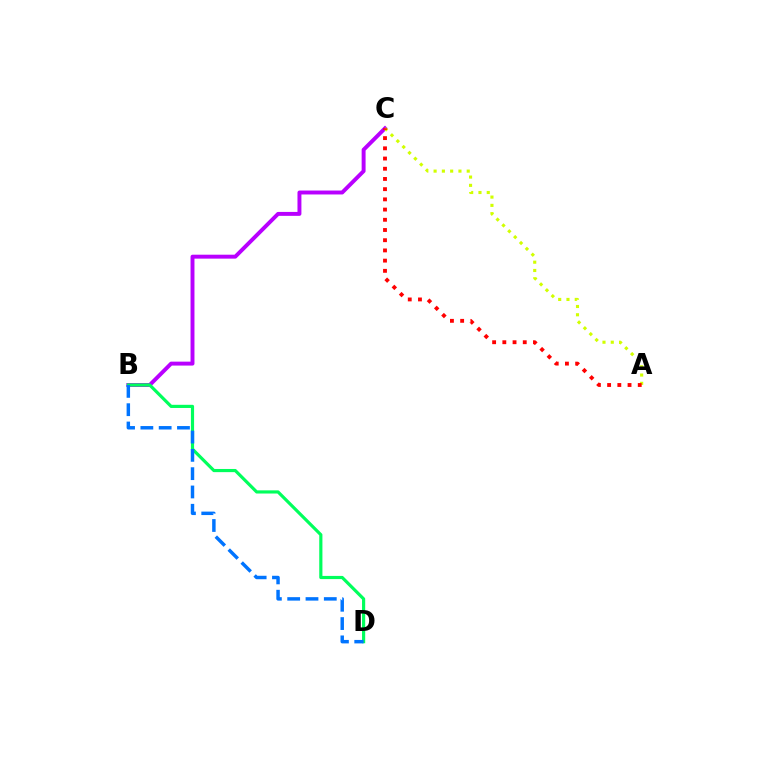{('B', 'C'): [{'color': '#b900ff', 'line_style': 'solid', 'thickness': 2.83}], ('B', 'D'): [{'color': '#00ff5c', 'line_style': 'solid', 'thickness': 2.28}, {'color': '#0074ff', 'line_style': 'dashed', 'thickness': 2.49}], ('A', 'C'): [{'color': '#d1ff00', 'line_style': 'dotted', 'thickness': 2.25}, {'color': '#ff0000', 'line_style': 'dotted', 'thickness': 2.77}]}